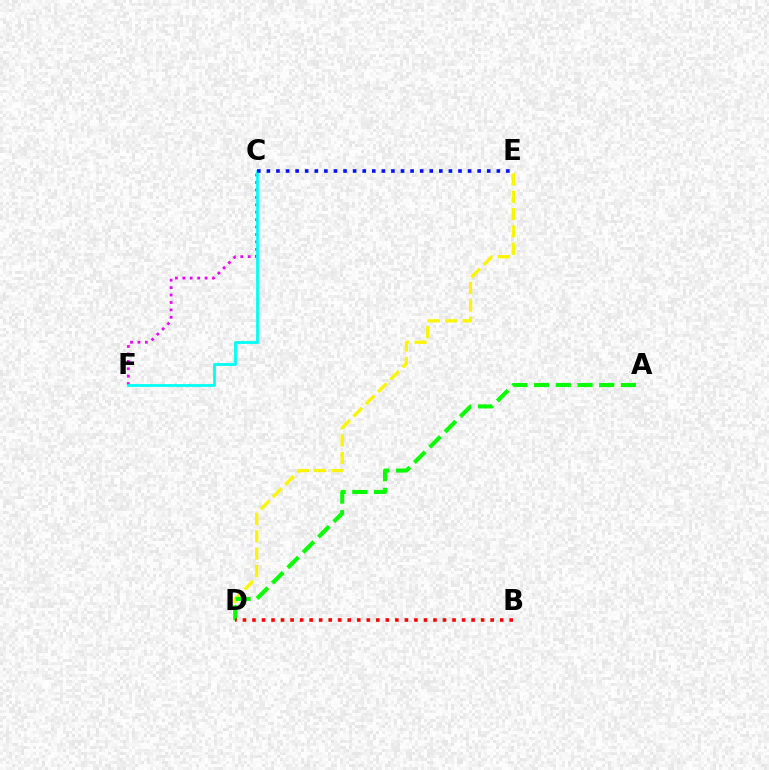{('D', 'E'): [{'color': '#fcf500', 'line_style': 'dashed', 'thickness': 2.36}], ('C', 'F'): [{'color': '#ee00ff', 'line_style': 'dotted', 'thickness': 2.02}, {'color': '#00fff6', 'line_style': 'solid', 'thickness': 2.0}], ('A', 'D'): [{'color': '#08ff00', 'line_style': 'dashed', 'thickness': 2.95}], ('B', 'D'): [{'color': '#ff0000', 'line_style': 'dotted', 'thickness': 2.59}], ('C', 'E'): [{'color': '#0010ff', 'line_style': 'dotted', 'thickness': 2.6}]}